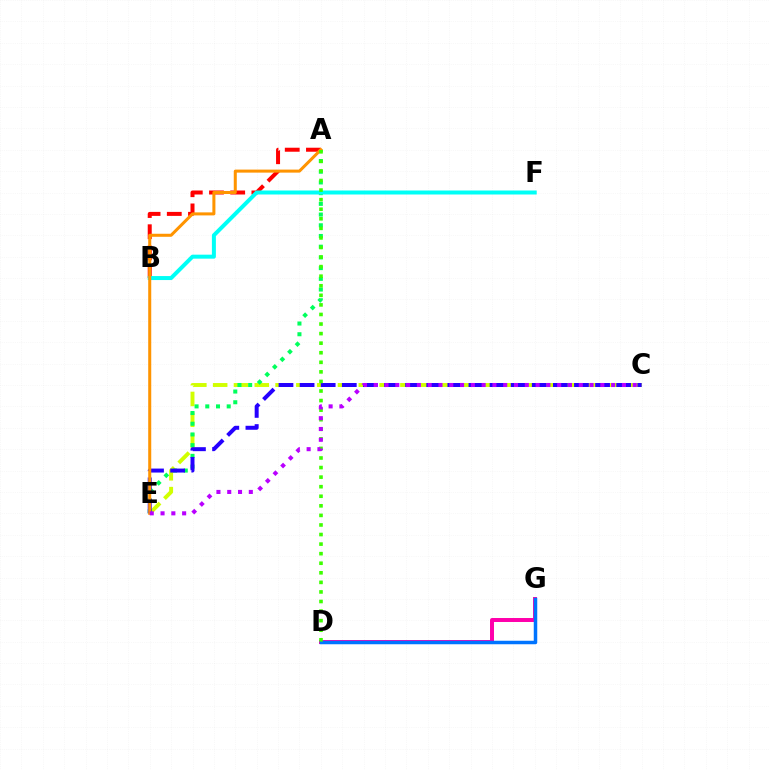{('D', 'G'): [{'color': '#ff00ac', 'line_style': 'solid', 'thickness': 2.86}, {'color': '#0074ff', 'line_style': 'solid', 'thickness': 2.52}], ('C', 'E'): [{'color': '#d1ff00', 'line_style': 'dashed', 'thickness': 2.83}, {'color': '#2500ff', 'line_style': 'dashed', 'thickness': 2.87}, {'color': '#b900ff', 'line_style': 'dotted', 'thickness': 2.93}], ('A', 'E'): [{'color': '#00ff5c', 'line_style': 'dotted', 'thickness': 2.91}, {'color': '#ff9400', 'line_style': 'solid', 'thickness': 2.18}], ('A', 'B'): [{'color': '#ff0000', 'line_style': 'dashed', 'thickness': 2.88}], ('B', 'F'): [{'color': '#00fff6', 'line_style': 'solid', 'thickness': 2.87}], ('A', 'D'): [{'color': '#3dff00', 'line_style': 'dotted', 'thickness': 2.6}]}